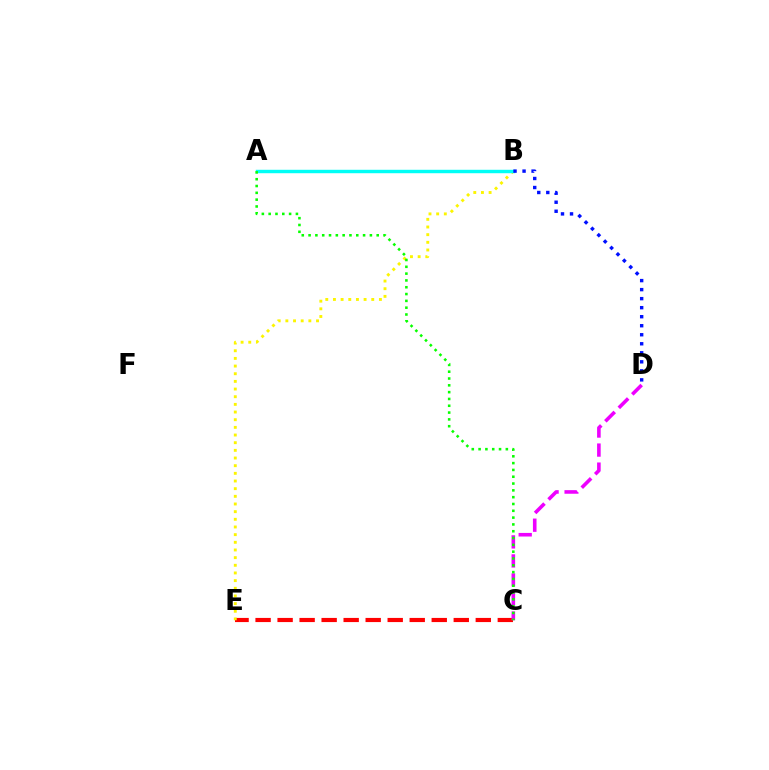{('C', 'E'): [{'color': '#ff0000', 'line_style': 'dashed', 'thickness': 2.99}], ('B', 'E'): [{'color': '#fcf500', 'line_style': 'dotted', 'thickness': 2.08}], ('C', 'D'): [{'color': '#ee00ff', 'line_style': 'dashed', 'thickness': 2.59}], ('A', 'B'): [{'color': '#00fff6', 'line_style': 'solid', 'thickness': 2.47}], ('B', 'D'): [{'color': '#0010ff', 'line_style': 'dotted', 'thickness': 2.45}], ('A', 'C'): [{'color': '#08ff00', 'line_style': 'dotted', 'thickness': 1.85}]}